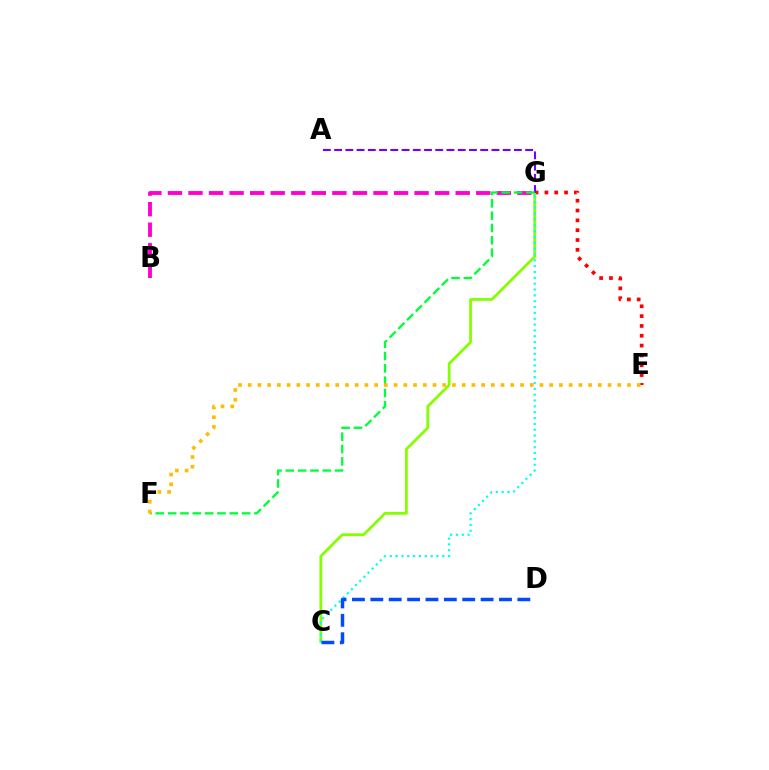{('E', 'G'): [{'color': '#ff0000', 'line_style': 'dotted', 'thickness': 2.67}], ('B', 'G'): [{'color': '#ff00cf', 'line_style': 'dashed', 'thickness': 2.79}], ('C', 'G'): [{'color': '#84ff00', 'line_style': 'solid', 'thickness': 2.0}, {'color': '#00fff6', 'line_style': 'dotted', 'thickness': 1.59}], ('A', 'G'): [{'color': '#7200ff', 'line_style': 'dashed', 'thickness': 1.53}], ('F', 'G'): [{'color': '#00ff39', 'line_style': 'dashed', 'thickness': 1.67}], ('E', 'F'): [{'color': '#ffbd00', 'line_style': 'dotted', 'thickness': 2.64}], ('C', 'D'): [{'color': '#004bff', 'line_style': 'dashed', 'thickness': 2.5}]}